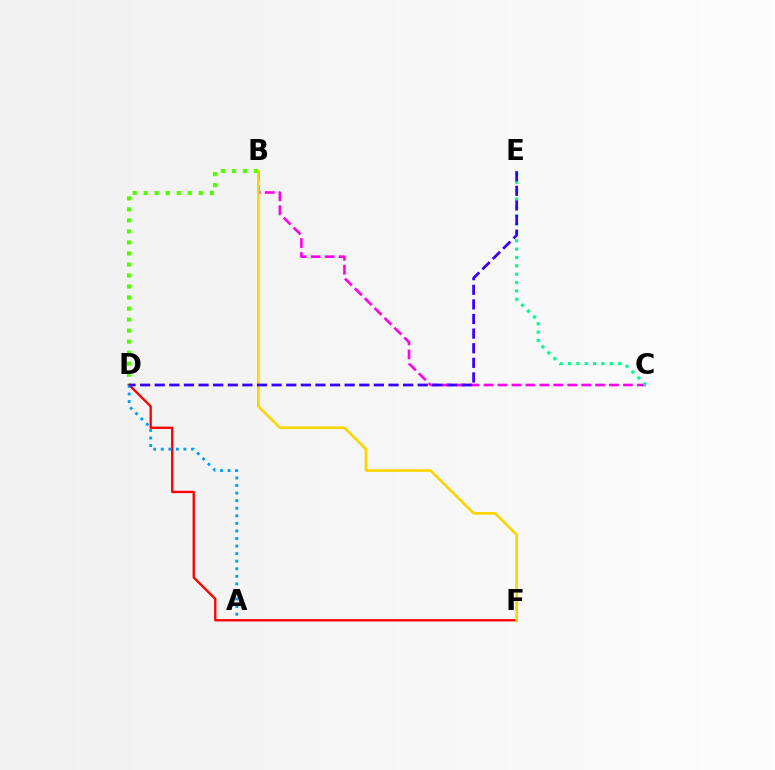{('B', 'D'): [{'color': '#4fff00', 'line_style': 'dotted', 'thickness': 2.99}], ('B', 'C'): [{'color': '#ff00ed', 'line_style': 'dashed', 'thickness': 1.89}], ('D', 'F'): [{'color': '#ff0000', 'line_style': 'solid', 'thickness': 1.69}], ('C', 'E'): [{'color': '#00ff86', 'line_style': 'dotted', 'thickness': 2.27}], ('B', 'F'): [{'color': '#ffd500', 'line_style': 'solid', 'thickness': 1.92}], ('A', 'D'): [{'color': '#009eff', 'line_style': 'dotted', 'thickness': 2.06}], ('D', 'E'): [{'color': '#3700ff', 'line_style': 'dashed', 'thickness': 1.98}]}